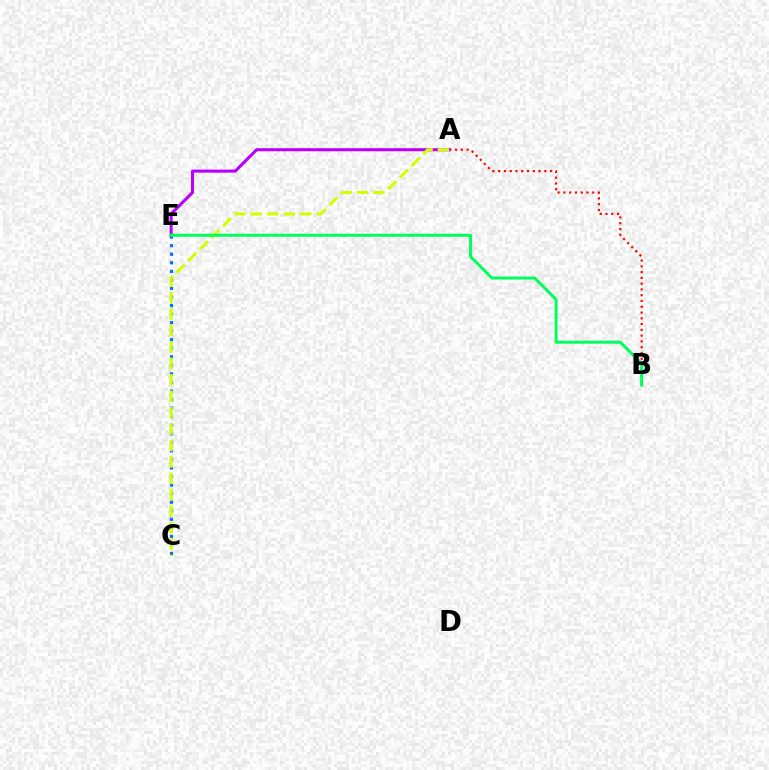{('C', 'E'): [{'color': '#0074ff', 'line_style': 'dotted', 'thickness': 2.32}], ('A', 'B'): [{'color': '#ff0000', 'line_style': 'dotted', 'thickness': 1.57}], ('A', 'E'): [{'color': '#b900ff', 'line_style': 'solid', 'thickness': 2.22}], ('A', 'C'): [{'color': '#d1ff00', 'line_style': 'dashed', 'thickness': 2.23}], ('B', 'E'): [{'color': '#00ff5c', 'line_style': 'solid', 'thickness': 2.13}]}